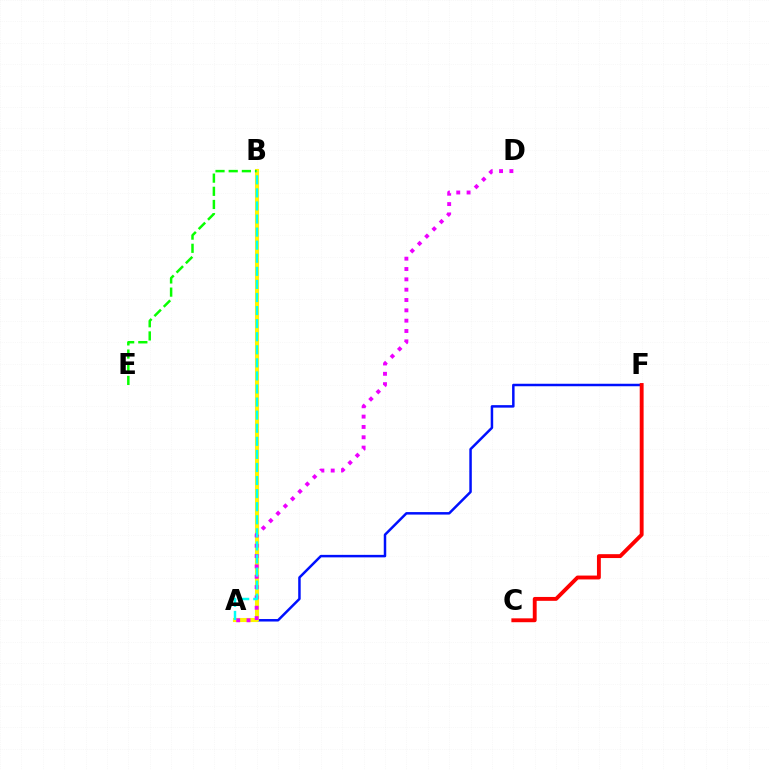{('A', 'F'): [{'color': '#0010ff', 'line_style': 'solid', 'thickness': 1.79}], ('A', 'B'): [{'color': '#fcf500', 'line_style': 'solid', 'thickness': 2.95}, {'color': '#00fff6', 'line_style': 'dashed', 'thickness': 1.78}], ('C', 'F'): [{'color': '#ff0000', 'line_style': 'solid', 'thickness': 2.79}], ('A', 'D'): [{'color': '#ee00ff', 'line_style': 'dotted', 'thickness': 2.81}], ('B', 'E'): [{'color': '#08ff00', 'line_style': 'dashed', 'thickness': 1.79}]}